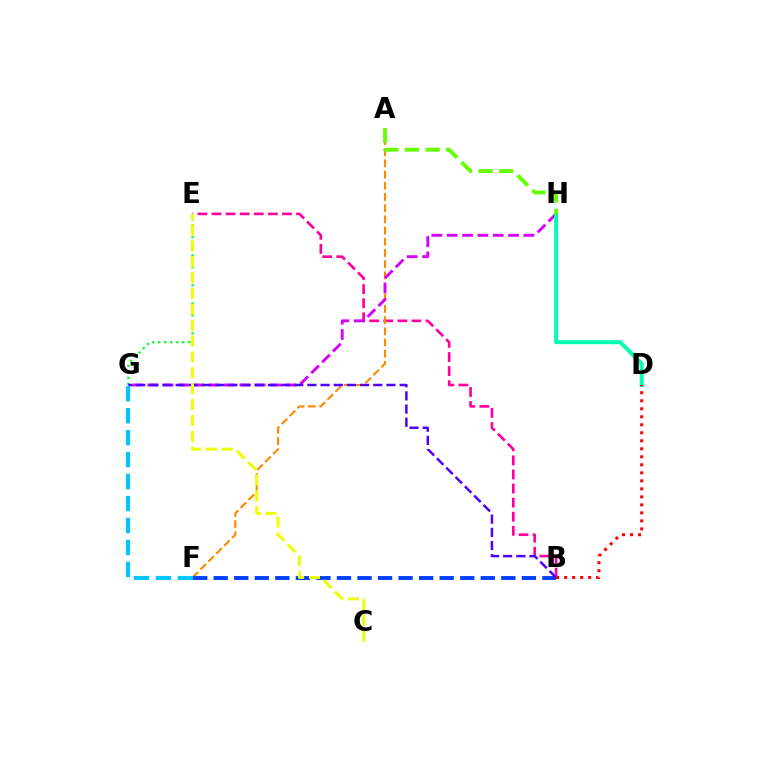{('B', 'E'): [{'color': '#ff00a0', 'line_style': 'dashed', 'thickness': 1.91}], ('A', 'F'): [{'color': '#ff8800', 'line_style': 'dashed', 'thickness': 1.52}], ('B', 'F'): [{'color': '#003fff', 'line_style': 'dashed', 'thickness': 2.79}], ('G', 'H'): [{'color': '#d600ff', 'line_style': 'dashed', 'thickness': 2.08}], ('E', 'G'): [{'color': '#00ff27', 'line_style': 'dotted', 'thickness': 1.63}], ('D', 'H'): [{'color': '#00ffaf', 'line_style': 'solid', 'thickness': 2.85}], ('A', 'H'): [{'color': '#66ff00', 'line_style': 'dashed', 'thickness': 2.8}], ('B', 'G'): [{'color': '#4f00ff', 'line_style': 'dashed', 'thickness': 1.79}], ('F', 'G'): [{'color': '#00c7ff', 'line_style': 'dashed', 'thickness': 2.98}], ('B', 'D'): [{'color': '#ff0000', 'line_style': 'dotted', 'thickness': 2.18}], ('C', 'E'): [{'color': '#eeff00', 'line_style': 'dashed', 'thickness': 2.16}]}